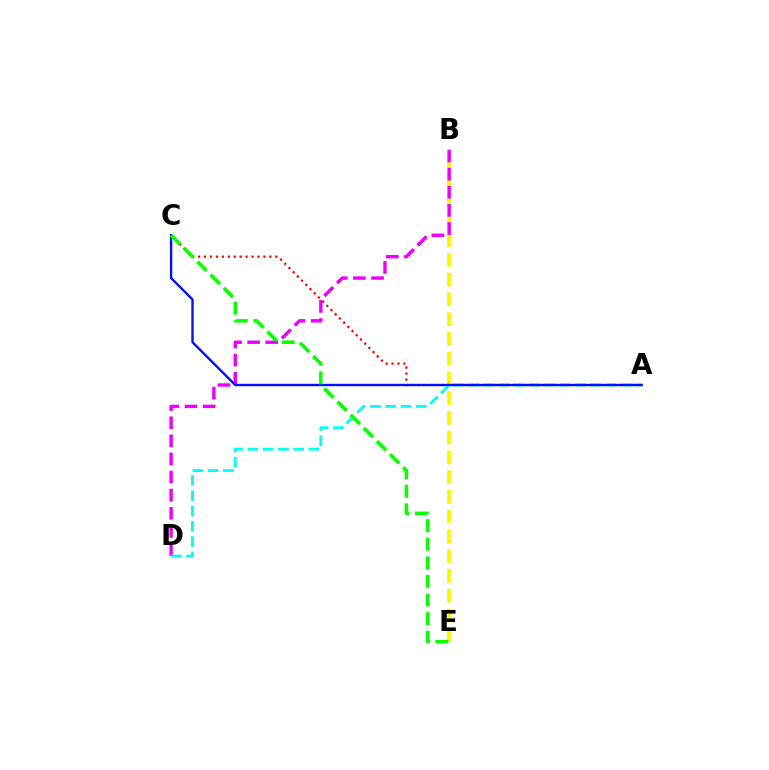{('B', 'E'): [{'color': '#fcf500', 'line_style': 'dashed', 'thickness': 2.68}], ('B', 'D'): [{'color': '#ee00ff', 'line_style': 'dashed', 'thickness': 2.46}], ('A', 'C'): [{'color': '#ff0000', 'line_style': 'dotted', 'thickness': 1.62}, {'color': '#0010ff', 'line_style': 'solid', 'thickness': 1.7}], ('A', 'D'): [{'color': '#00fff6', 'line_style': 'dashed', 'thickness': 2.08}], ('C', 'E'): [{'color': '#08ff00', 'line_style': 'dashed', 'thickness': 2.53}]}